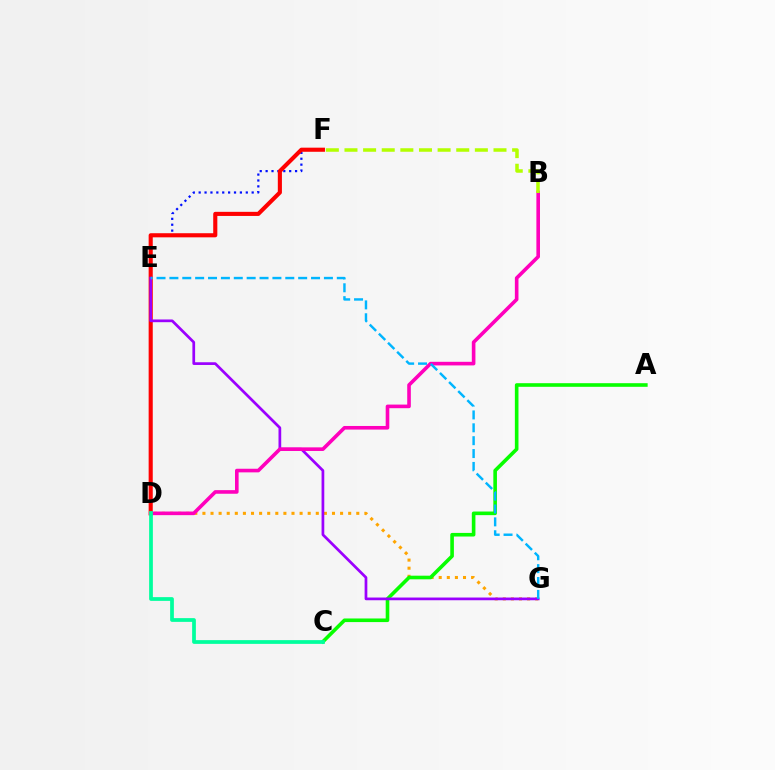{('D', 'F'): [{'color': '#0010ff', 'line_style': 'dotted', 'thickness': 1.6}, {'color': '#ff0000', 'line_style': 'solid', 'thickness': 2.96}], ('D', 'G'): [{'color': '#ffa500', 'line_style': 'dotted', 'thickness': 2.2}], ('A', 'C'): [{'color': '#08ff00', 'line_style': 'solid', 'thickness': 2.6}], ('E', 'G'): [{'color': '#9b00ff', 'line_style': 'solid', 'thickness': 1.96}, {'color': '#00b5ff', 'line_style': 'dashed', 'thickness': 1.75}], ('B', 'D'): [{'color': '#ff00bd', 'line_style': 'solid', 'thickness': 2.6}], ('B', 'F'): [{'color': '#b3ff00', 'line_style': 'dashed', 'thickness': 2.53}], ('C', 'D'): [{'color': '#00ff9d', 'line_style': 'solid', 'thickness': 2.69}]}